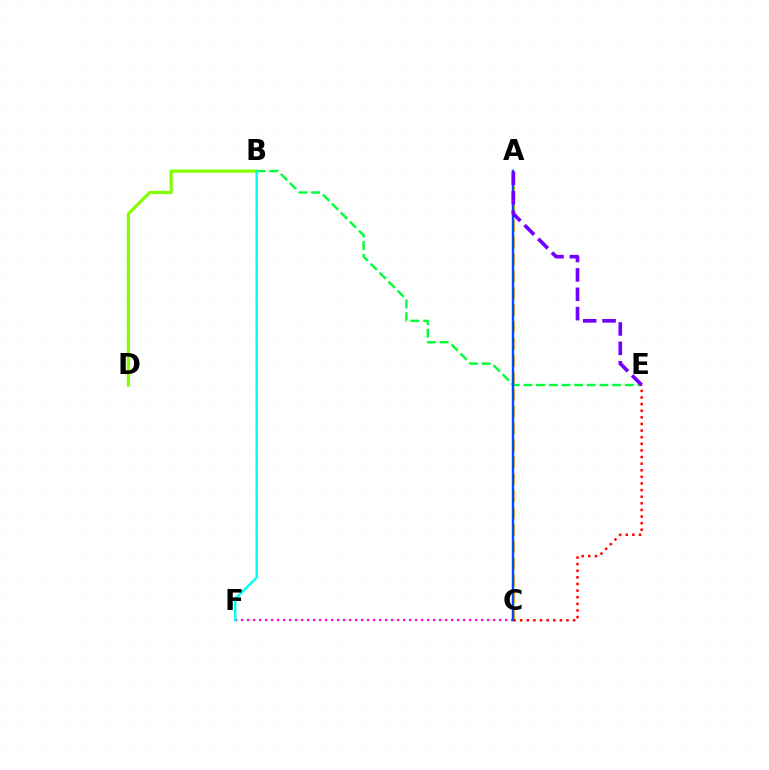{('C', 'F'): [{'color': '#ff00cf', 'line_style': 'dotted', 'thickness': 1.63}], ('A', 'C'): [{'color': '#ffbd00', 'line_style': 'dashed', 'thickness': 2.3}, {'color': '#004bff', 'line_style': 'solid', 'thickness': 1.73}], ('B', 'E'): [{'color': '#00ff39', 'line_style': 'dashed', 'thickness': 1.72}], ('B', 'D'): [{'color': '#84ff00', 'line_style': 'solid', 'thickness': 2.31}], ('A', 'E'): [{'color': '#7200ff', 'line_style': 'dashed', 'thickness': 2.63}], ('B', 'F'): [{'color': '#00fff6', 'line_style': 'solid', 'thickness': 1.77}], ('C', 'E'): [{'color': '#ff0000', 'line_style': 'dotted', 'thickness': 1.8}]}